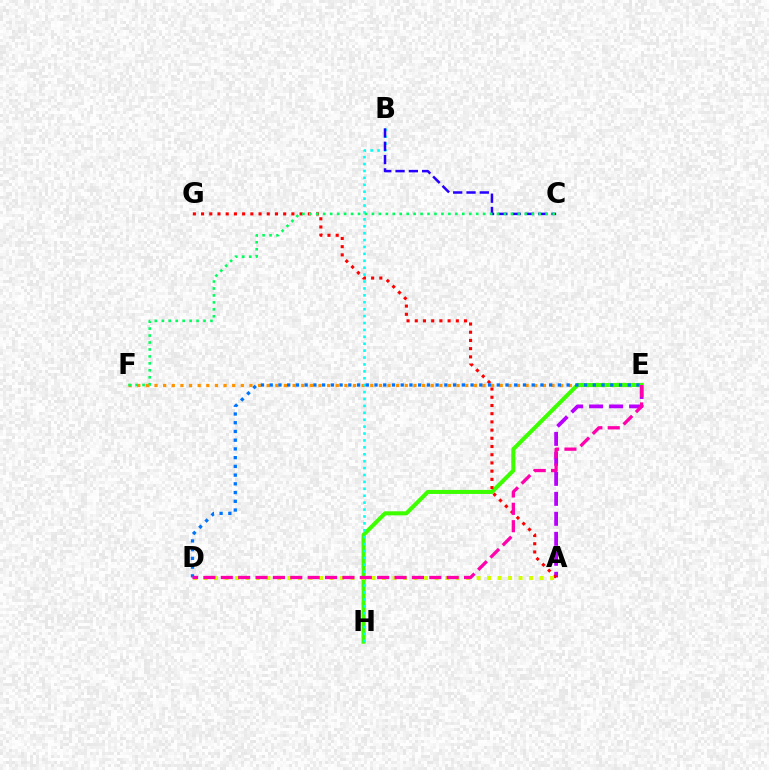{('E', 'F'): [{'color': '#ff9400', 'line_style': 'dotted', 'thickness': 2.34}], ('A', 'E'): [{'color': '#b900ff', 'line_style': 'dashed', 'thickness': 2.72}], ('E', 'H'): [{'color': '#3dff00', 'line_style': 'solid', 'thickness': 2.91}], ('A', 'G'): [{'color': '#ff0000', 'line_style': 'dotted', 'thickness': 2.23}], ('B', 'H'): [{'color': '#00fff6', 'line_style': 'dotted', 'thickness': 1.88}], ('A', 'D'): [{'color': '#d1ff00', 'line_style': 'dotted', 'thickness': 2.85}], ('B', 'C'): [{'color': '#2500ff', 'line_style': 'dashed', 'thickness': 1.81}], ('C', 'F'): [{'color': '#00ff5c', 'line_style': 'dotted', 'thickness': 1.89}], ('D', 'E'): [{'color': '#0074ff', 'line_style': 'dotted', 'thickness': 2.37}, {'color': '#ff00ac', 'line_style': 'dashed', 'thickness': 2.36}]}